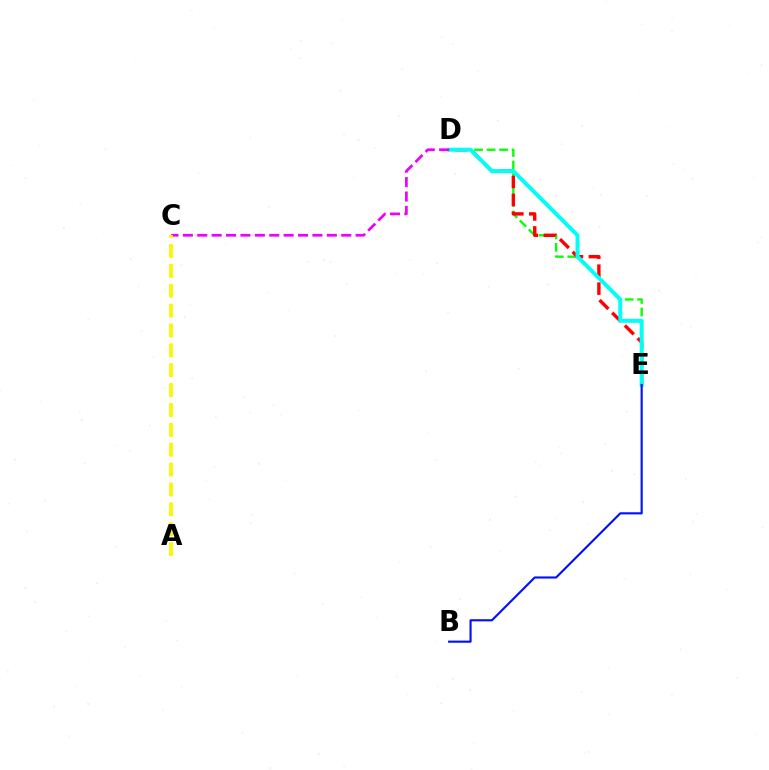{('D', 'E'): [{'color': '#08ff00', 'line_style': 'dashed', 'thickness': 1.7}, {'color': '#ff0000', 'line_style': 'dashed', 'thickness': 2.44}, {'color': '#00fff6', 'line_style': 'solid', 'thickness': 2.85}], ('C', 'D'): [{'color': '#ee00ff', 'line_style': 'dashed', 'thickness': 1.96}], ('B', 'E'): [{'color': '#0010ff', 'line_style': 'solid', 'thickness': 1.54}], ('A', 'C'): [{'color': '#fcf500', 'line_style': 'dashed', 'thickness': 2.7}]}